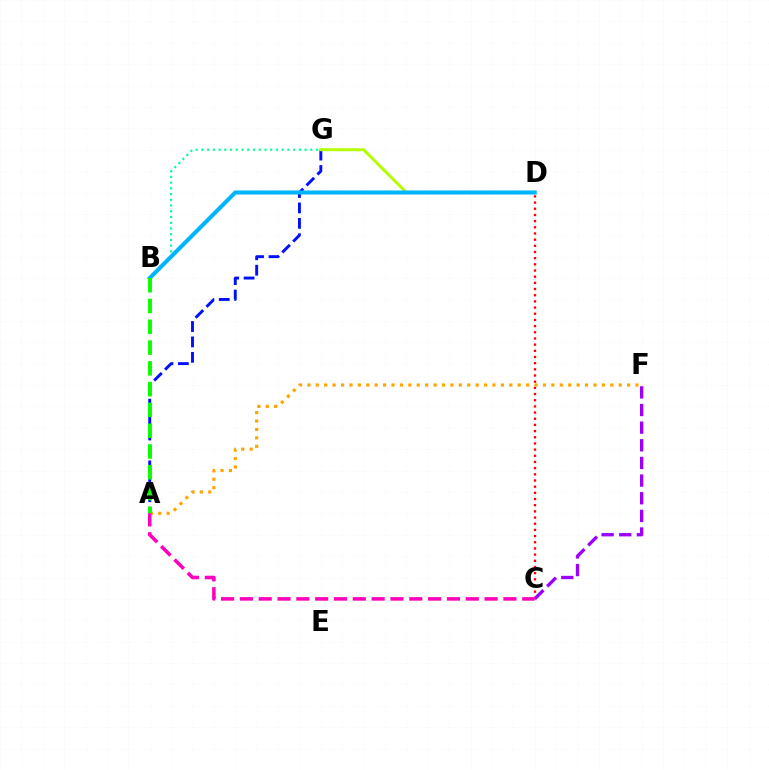{('A', 'G'): [{'color': '#0010ff', 'line_style': 'dashed', 'thickness': 2.09}], ('C', 'D'): [{'color': '#ff0000', 'line_style': 'dotted', 'thickness': 1.68}], ('D', 'G'): [{'color': '#b3ff00', 'line_style': 'solid', 'thickness': 2.14}], ('B', 'G'): [{'color': '#00ff9d', 'line_style': 'dotted', 'thickness': 1.56}], ('A', 'F'): [{'color': '#ffa500', 'line_style': 'dotted', 'thickness': 2.29}], ('B', 'D'): [{'color': '#00b5ff', 'line_style': 'solid', 'thickness': 2.93}], ('C', 'F'): [{'color': '#9b00ff', 'line_style': 'dashed', 'thickness': 2.4}], ('A', 'C'): [{'color': '#ff00bd', 'line_style': 'dashed', 'thickness': 2.56}], ('A', 'B'): [{'color': '#08ff00', 'line_style': 'dashed', 'thickness': 2.82}]}